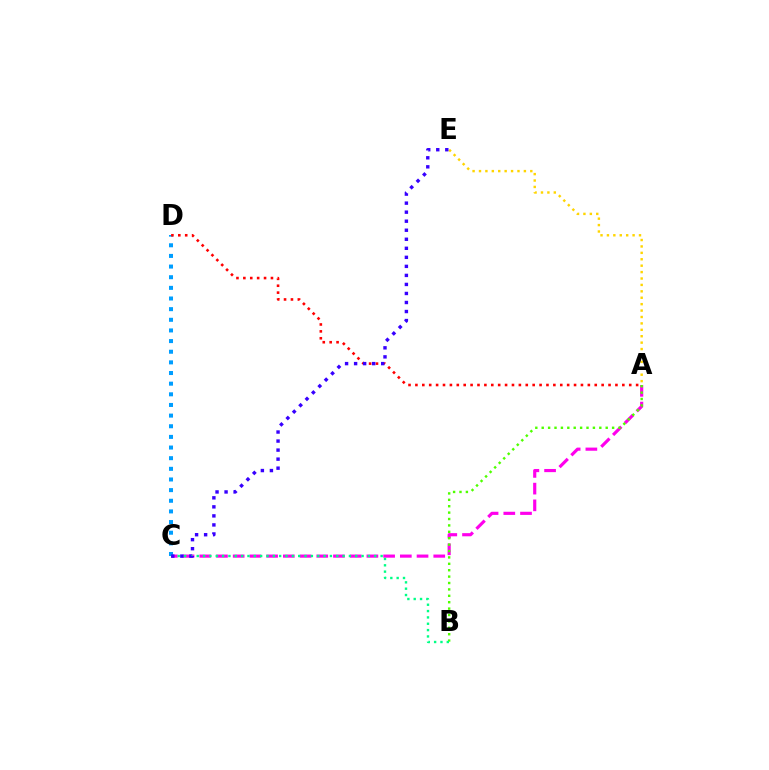{('A', 'C'): [{'color': '#ff00ed', 'line_style': 'dashed', 'thickness': 2.27}], ('A', 'B'): [{'color': '#4fff00', 'line_style': 'dotted', 'thickness': 1.74}], ('C', 'D'): [{'color': '#009eff', 'line_style': 'dotted', 'thickness': 2.89}], ('B', 'C'): [{'color': '#00ff86', 'line_style': 'dotted', 'thickness': 1.72}], ('A', 'D'): [{'color': '#ff0000', 'line_style': 'dotted', 'thickness': 1.87}], ('A', 'E'): [{'color': '#ffd500', 'line_style': 'dotted', 'thickness': 1.74}], ('C', 'E'): [{'color': '#3700ff', 'line_style': 'dotted', 'thickness': 2.45}]}